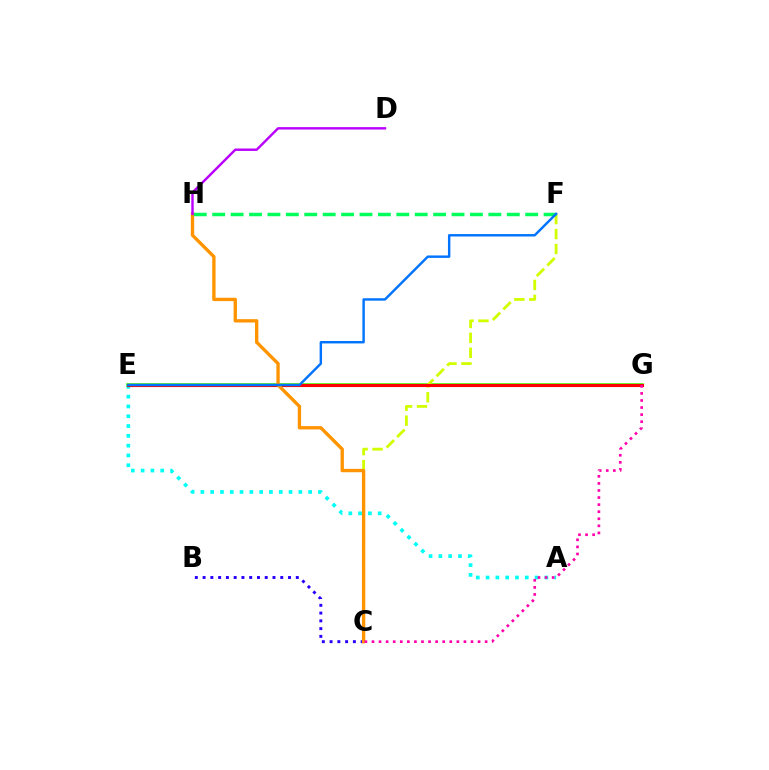{('E', 'G'): [{'color': '#3dff00', 'line_style': 'solid', 'thickness': 2.56}, {'color': '#ff0000', 'line_style': 'solid', 'thickness': 2.25}], ('C', 'F'): [{'color': '#d1ff00', 'line_style': 'dashed', 'thickness': 2.03}], ('A', 'E'): [{'color': '#00fff6', 'line_style': 'dotted', 'thickness': 2.66}], ('B', 'C'): [{'color': '#2500ff', 'line_style': 'dotted', 'thickness': 2.11}], ('C', 'H'): [{'color': '#ff9400', 'line_style': 'solid', 'thickness': 2.41}], ('C', 'G'): [{'color': '#ff00ac', 'line_style': 'dotted', 'thickness': 1.92}], ('F', 'H'): [{'color': '#00ff5c', 'line_style': 'dashed', 'thickness': 2.5}], ('E', 'F'): [{'color': '#0074ff', 'line_style': 'solid', 'thickness': 1.75}], ('D', 'H'): [{'color': '#b900ff', 'line_style': 'solid', 'thickness': 1.74}]}